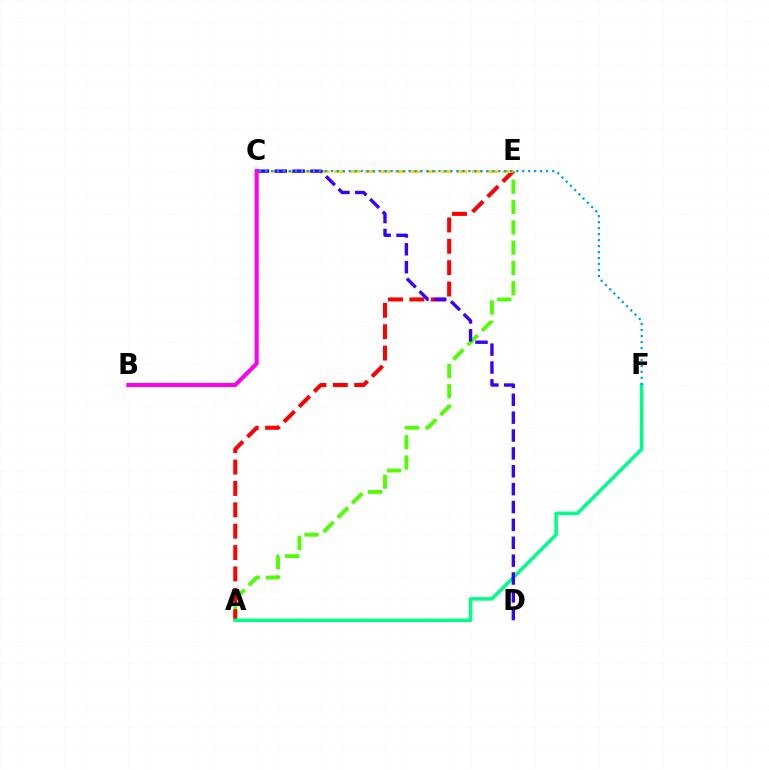{('A', 'E'): [{'color': '#4fff00', 'line_style': 'dashed', 'thickness': 2.76}, {'color': '#ff0000', 'line_style': 'dashed', 'thickness': 2.9}], ('A', 'F'): [{'color': '#00ff86', 'line_style': 'solid', 'thickness': 2.55}], ('C', 'E'): [{'color': '#ffd500', 'line_style': 'dashed', 'thickness': 2.08}], ('C', 'D'): [{'color': '#3700ff', 'line_style': 'dashed', 'thickness': 2.43}], ('C', 'F'): [{'color': '#009eff', 'line_style': 'dotted', 'thickness': 1.62}], ('B', 'C'): [{'color': '#ff00ed', 'line_style': 'solid', 'thickness': 2.92}]}